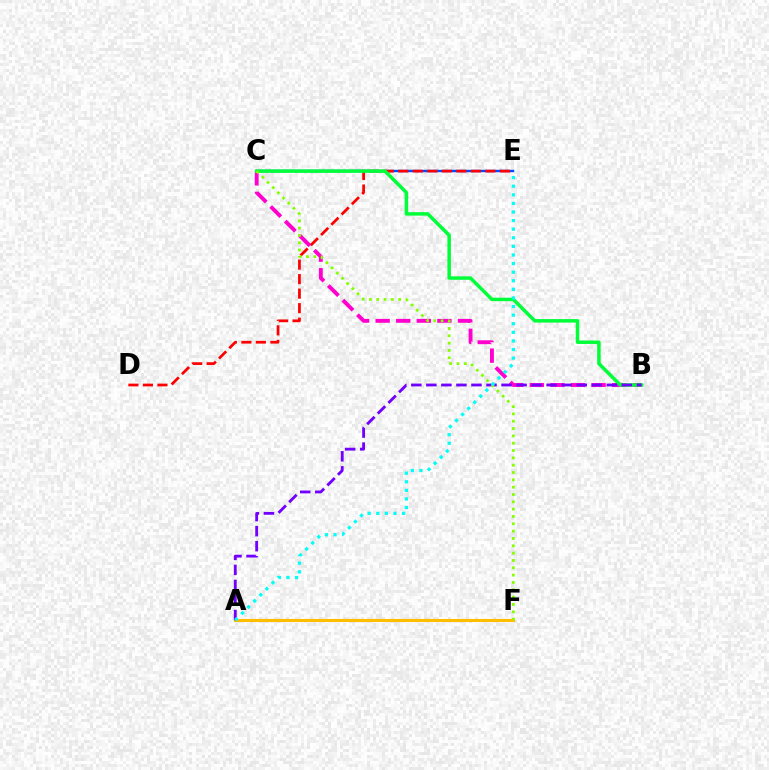{('B', 'C'): [{'color': '#ff00cf', 'line_style': 'dashed', 'thickness': 2.8}, {'color': '#00ff39', 'line_style': 'solid', 'thickness': 2.51}], ('C', 'E'): [{'color': '#004bff', 'line_style': 'solid', 'thickness': 1.75}], ('D', 'E'): [{'color': '#ff0000', 'line_style': 'dashed', 'thickness': 1.97}], ('A', 'F'): [{'color': '#ffbd00', 'line_style': 'solid', 'thickness': 2.22}], ('A', 'B'): [{'color': '#7200ff', 'line_style': 'dashed', 'thickness': 2.04}], ('C', 'F'): [{'color': '#84ff00', 'line_style': 'dotted', 'thickness': 1.99}], ('A', 'E'): [{'color': '#00fff6', 'line_style': 'dotted', 'thickness': 2.34}]}